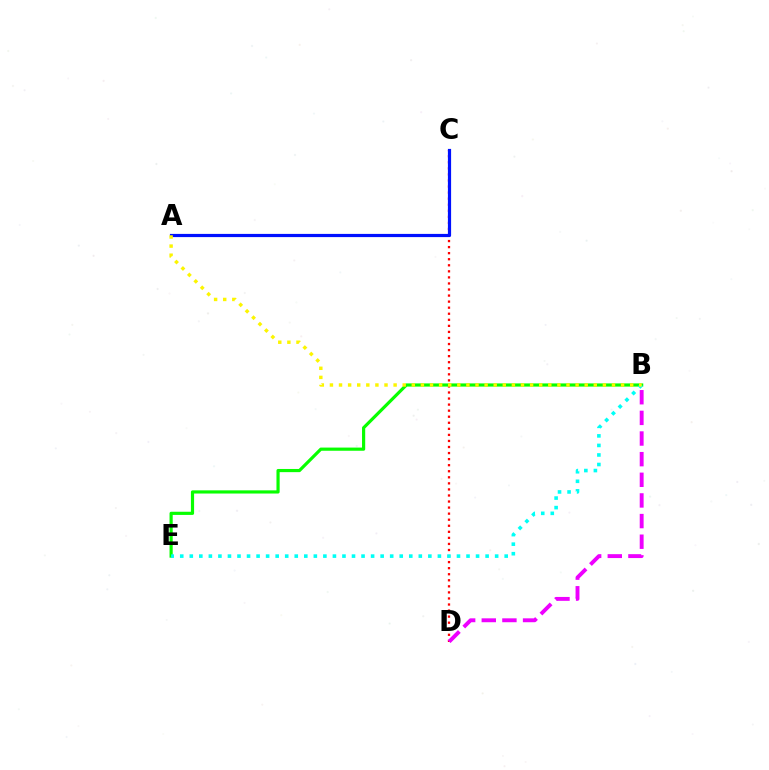{('C', 'D'): [{'color': '#ff0000', 'line_style': 'dotted', 'thickness': 1.65}], ('B', 'E'): [{'color': '#08ff00', 'line_style': 'solid', 'thickness': 2.29}, {'color': '#00fff6', 'line_style': 'dotted', 'thickness': 2.59}], ('A', 'C'): [{'color': '#0010ff', 'line_style': 'solid', 'thickness': 2.3}], ('A', 'B'): [{'color': '#fcf500', 'line_style': 'dotted', 'thickness': 2.47}], ('B', 'D'): [{'color': '#ee00ff', 'line_style': 'dashed', 'thickness': 2.8}]}